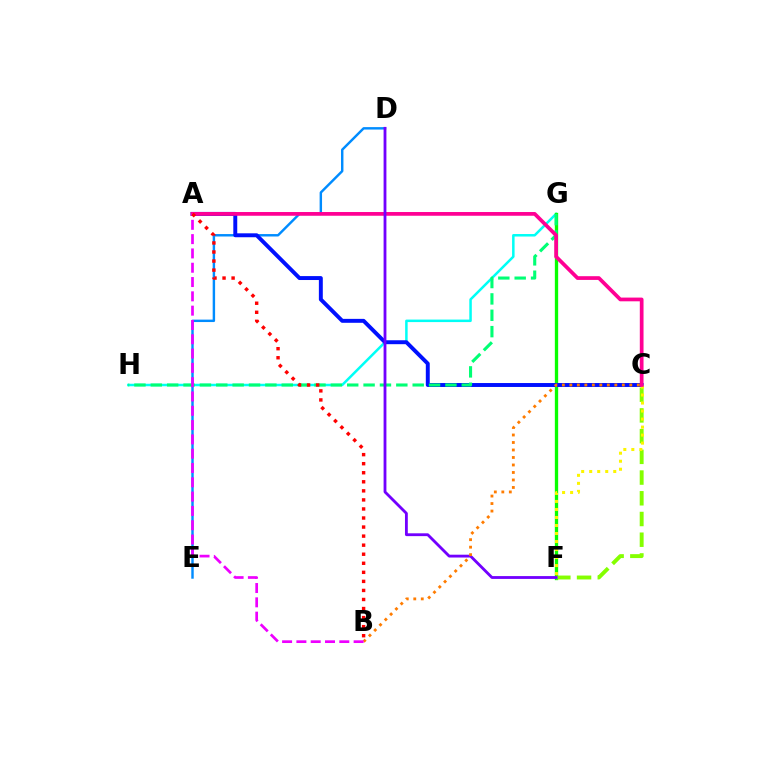{('G', 'H'): [{'color': '#00fff6', 'line_style': 'solid', 'thickness': 1.8}, {'color': '#00ff74', 'line_style': 'dashed', 'thickness': 2.22}], ('D', 'E'): [{'color': '#008cff', 'line_style': 'solid', 'thickness': 1.75}], ('F', 'G'): [{'color': '#08ff00', 'line_style': 'solid', 'thickness': 2.39}], ('A', 'C'): [{'color': '#0010ff', 'line_style': 'solid', 'thickness': 2.83}, {'color': '#ff0094', 'line_style': 'solid', 'thickness': 2.68}], ('C', 'F'): [{'color': '#84ff00', 'line_style': 'dashed', 'thickness': 2.81}, {'color': '#fcf500', 'line_style': 'dotted', 'thickness': 2.18}], ('D', 'F'): [{'color': '#7200ff', 'line_style': 'solid', 'thickness': 2.03}], ('B', 'C'): [{'color': '#ff7c00', 'line_style': 'dotted', 'thickness': 2.04}], ('A', 'B'): [{'color': '#ee00ff', 'line_style': 'dashed', 'thickness': 1.94}, {'color': '#ff0000', 'line_style': 'dotted', 'thickness': 2.46}]}